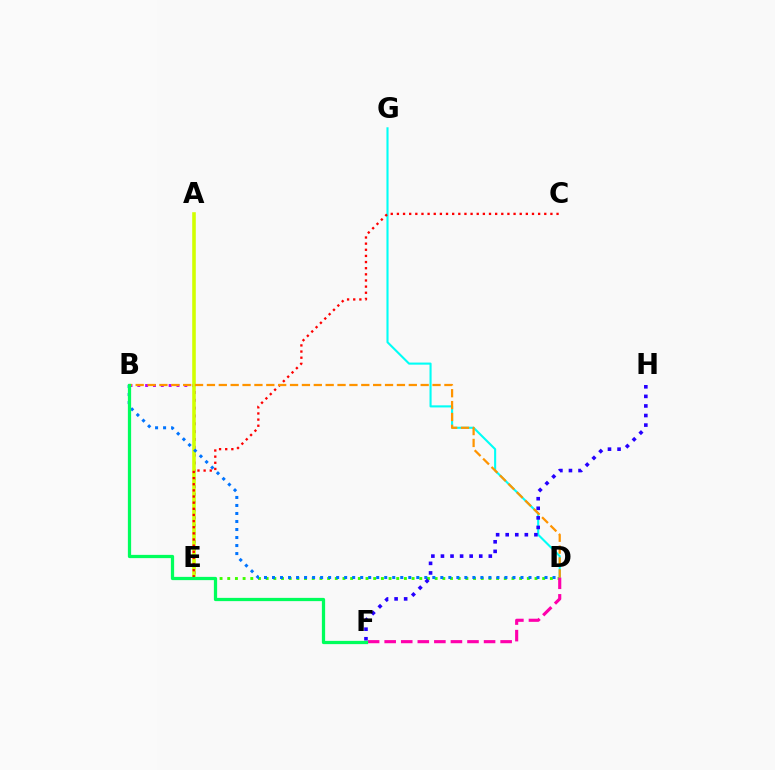{('B', 'E'): [{'color': '#b900ff', 'line_style': 'dotted', 'thickness': 2.13}], ('D', 'E'): [{'color': '#3dff00', 'line_style': 'dotted', 'thickness': 2.09}], ('D', 'G'): [{'color': '#00fff6', 'line_style': 'solid', 'thickness': 1.51}], ('D', 'F'): [{'color': '#ff00ac', 'line_style': 'dashed', 'thickness': 2.25}], ('A', 'E'): [{'color': '#d1ff00', 'line_style': 'solid', 'thickness': 2.58}], ('C', 'E'): [{'color': '#ff0000', 'line_style': 'dotted', 'thickness': 1.67}], ('B', 'D'): [{'color': '#0074ff', 'line_style': 'dotted', 'thickness': 2.18}, {'color': '#ff9400', 'line_style': 'dashed', 'thickness': 1.61}], ('F', 'H'): [{'color': '#2500ff', 'line_style': 'dotted', 'thickness': 2.6}], ('B', 'F'): [{'color': '#00ff5c', 'line_style': 'solid', 'thickness': 2.34}]}